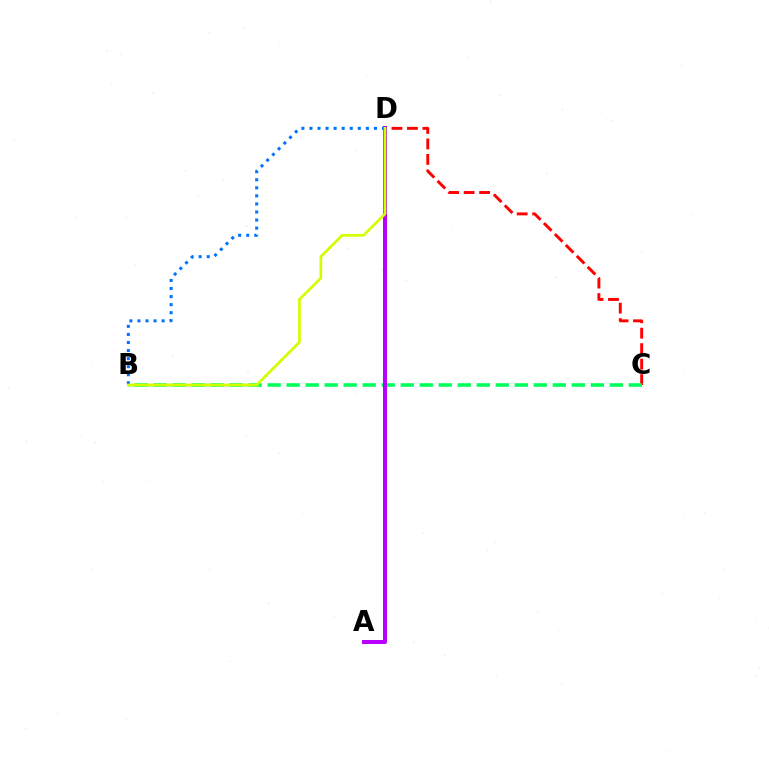{('C', 'D'): [{'color': '#ff0000', 'line_style': 'dashed', 'thickness': 2.1}], ('B', 'C'): [{'color': '#00ff5c', 'line_style': 'dashed', 'thickness': 2.58}], ('B', 'D'): [{'color': '#0074ff', 'line_style': 'dotted', 'thickness': 2.19}, {'color': '#d1ff00', 'line_style': 'solid', 'thickness': 1.95}], ('A', 'D'): [{'color': '#b900ff', 'line_style': 'solid', 'thickness': 2.9}]}